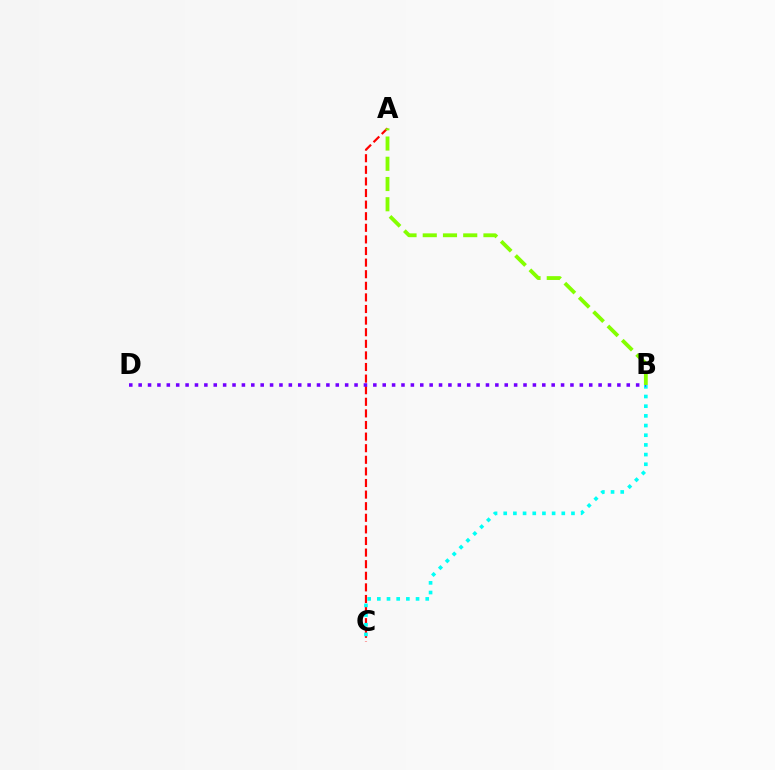{('A', 'C'): [{'color': '#ff0000', 'line_style': 'dashed', 'thickness': 1.58}], ('B', 'C'): [{'color': '#00fff6', 'line_style': 'dotted', 'thickness': 2.63}], ('B', 'D'): [{'color': '#7200ff', 'line_style': 'dotted', 'thickness': 2.55}], ('A', 'B'): [{'color': '#84ff00', 'line_style': 'dashed', 'thickness': 2.75}]}